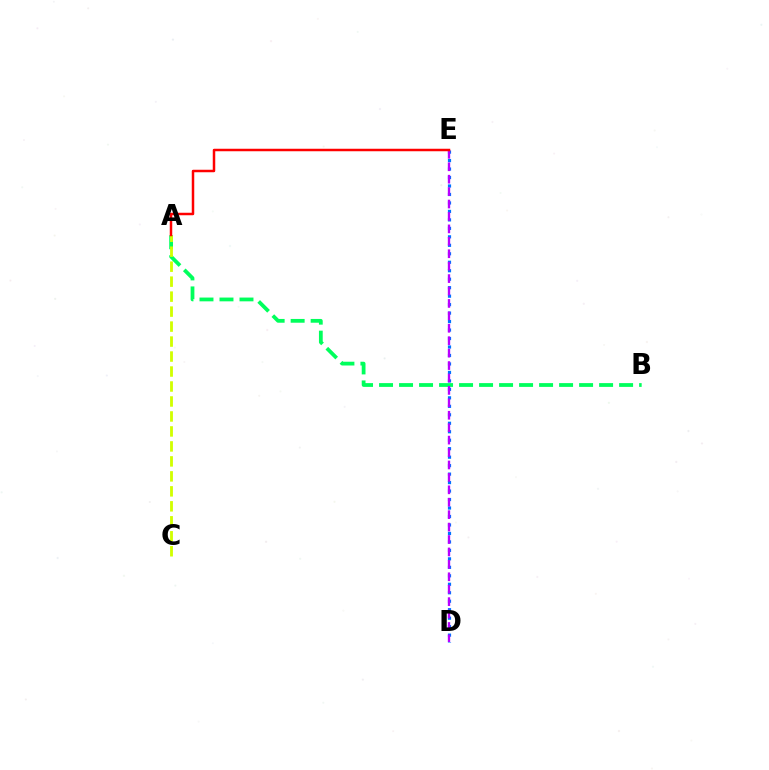{('A', 'B'): [{'color': '#00ff5c', 'line_style': 'dashed', 'thickness': 2.72}], ('D', 'E'): [{'color': '#0074ff', 'line_style': 'dotted', 'thickness': 2.3}, {'color': '#b900ff', 'line_style': 'dashed', 'thickness': 1.69}], ('A', 'C'): [{'color': '#d1ff00', 'line_style': 'dashed', 'thickness': 2.03}], ('A', 'E'): [{'color': '#ff0000', 'line_style': 'solid', 'thickness': 1.8}]}